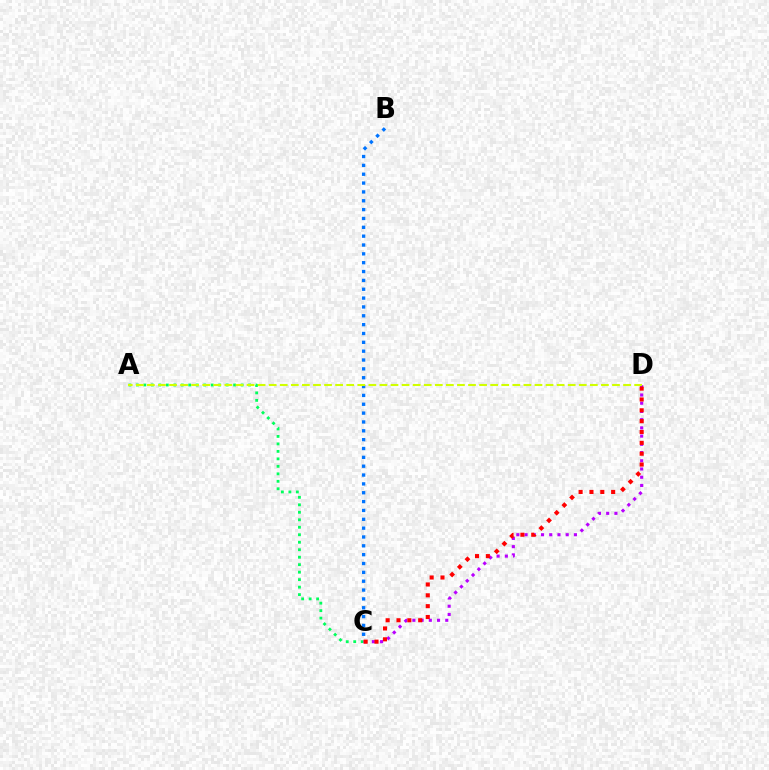{('A', 'C'): [{'color': '#00ff5c', 'line_style': 'dotted', 'thickness': 2.03}], ('C', 'D'): [{'color': '#b900ff', 'line_style': 'dotted', 'thickness': 2.23}, {'color': '#ff0000', 'line_style': 'dotted', 'thickness': 2.95}], ('B', 'C'): [{'color': '#0074ff', 'line_style': 'dotted', 'thickness': 2.4}], ('A', 'D'): [{'color': '#d1ff00', 'line_style': 'dashed', 'thickness': 1.5}]}